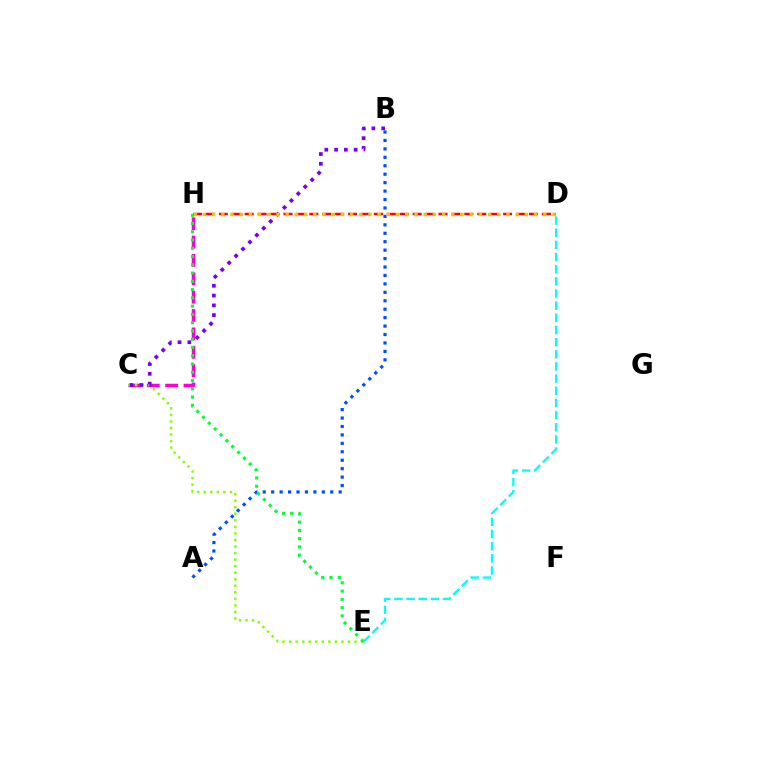{('A', 'B'): [{'color': '#004bff', 'line_style': 'dotted', 'thickness': 2.29}], ('D', 'E'): [{'color': '#00fff6', 'line_style': 'dashed', 'thickness': 1.65}], ('C', 'H'): [{'color': '#ff00cf', 'line_style': 'dashed', 'thickness': 2.49}], ('C', 'E'): [{'color': '#84ff00', 'line_style': 'dotted', 'thickness': 1.78}], ('E', 'H'): [{'color': '#00ff39', 'line_style': 'dotted', 'thickness': 2.25}], ('B', 'C'): [{'color': '#7200ff', 'line_style': 'dotted', 'thickness': 2.66}], ('D', 'H'): [{'color': '#ff0000', 'line_style': 'dashed', 'thickness': 1.76}, {'color': '#ffbd00', 'line_style': 'dotted', 'thickness': 2.5}]}